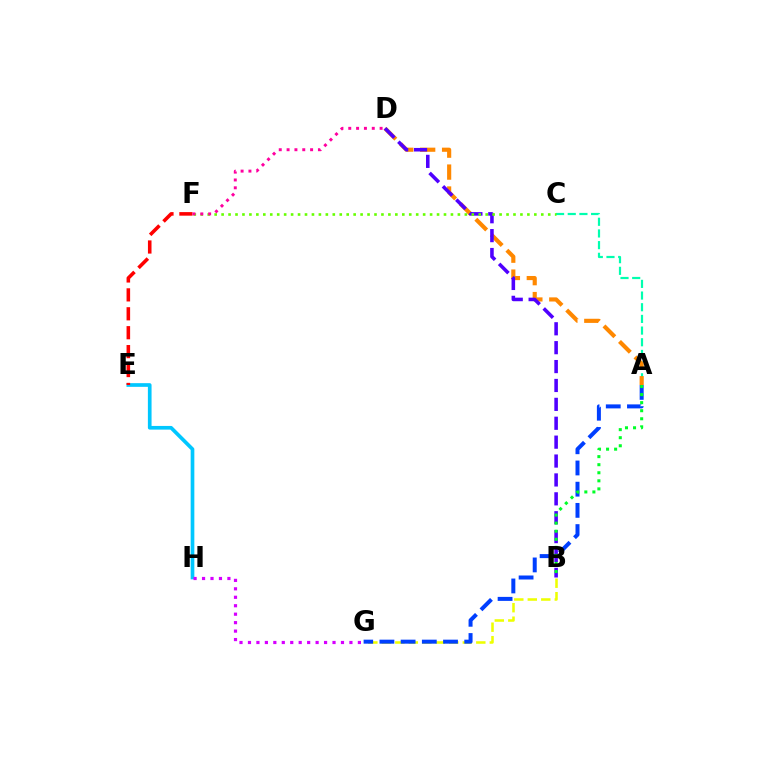{('A', 'C'): [{'color': '#00ffaf', 'line_style': 'dashed', 'thickness': 1.59}], ('E', 'H'): [{'color': '#00c7ff', 'line_style': 'solid', 'thickness': 2.65}], ('A', 'D'): [{'color': '#ff8800', 'line_style': 'dashed', 'thickness': 2.98}], ('B', 'D'): [{'color': '#4f00ff', 'line_style': 'dashed', 'thickness': 2.57}], ('E', 'F'): [{'color': '#ff0000', 'line_style': 'dashed', 'thickness': 2.57}], ('B', 'G'): [{'color': '#eeff00', 'line_style': 'dashed', 'thickness': 1.83}], ('G', 'H'): [{'color': '#d600ff', 'line_style': 'dotted', 'thickness': 2.3}], ('A', 'G'): [{'color': '#003fff', 'line_style': 'dashed', 'thickness': 2.88}], ('A', 'B'): [{'color': '#00ff27', 'line_style': 'dotted', 'thickness': 2.19}], ('C', 'F'): [{'color': '#66ff00', 'line_style': 'dotted', 'thickness': 1.89}], ('D', 'F'): [{'color': '#ff00a0', 'line_style': 'dotted', 'thickness': 2.13}]}